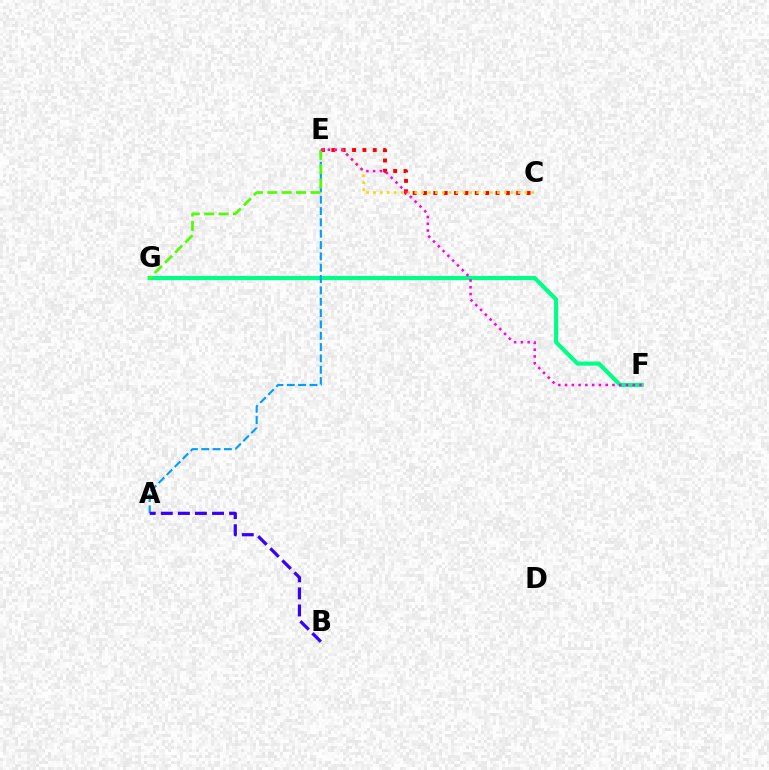{('C', 'E'): [{'color': '#ff0000', 'line_style': 'dotted', 'thickness': 2.81}, {'color': '#ffd500', 'line_style': 'dotted', 'thickness': 1.87}], ('F', 'G'): [{'color': '#00ff86', 'line_style': 'solid', 'thickness': 2.97}], ('A', 'E'): [{'color': '#009eff', 'line_style': 'dashed', 'thickness': 1.54}], ('E', 'G'): [{'color': '#4fff00', 'line_style': 'dashed', 'thickness': 1.95}], ('A', 'B'): [{'color': '#3700ff', 'line_style': 'dashed', 'thickness': 2.32}], ('E', 'F'): [{'color': '#ff00ed', 'line_style': 'dotted', 'thickness': 1.84}]}